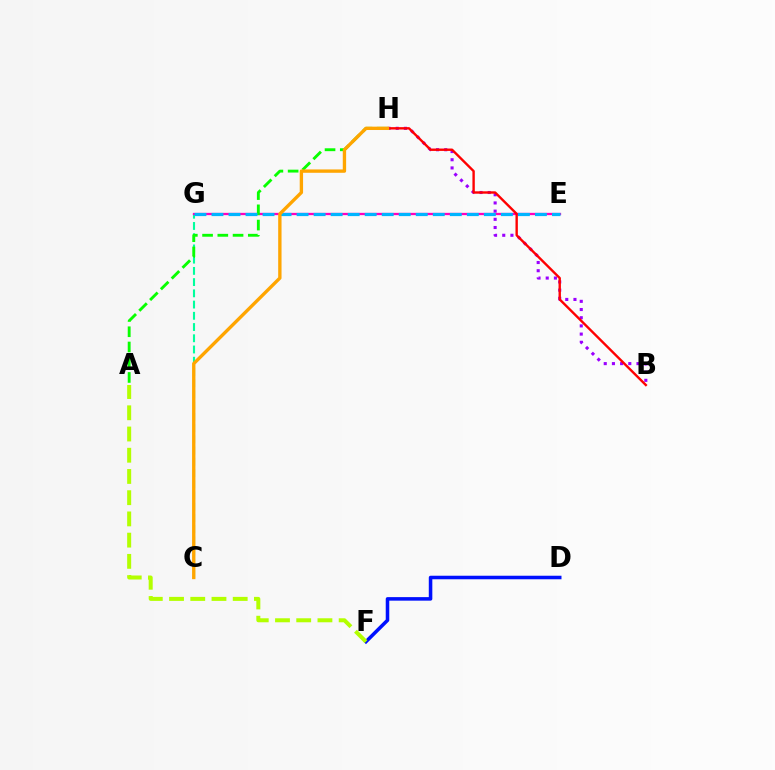{('D', 'F'): [{'color': '#0010ff', 'line_style': 'solid', 'thickness': 2.55}], ('C', 'G'): [{'color': '#00ff9d', 'line_style': 'dashed', 'thickness': 1.53}], ('E', 'G'): [{'color': '#ff00bd', 'line_style': 'solid', 'thickness': 1.65}, {'color': '#00b5ff', 'line_style': 'dashed', 'thickness': 2.31}], ('A', 'F'): [{'color': '#b3ff00', 'line_style': 'dashed', 'thickness': 2.88}], ('A', 'H'): [{'color': '#08ff00', 'line_style': 'dashed', 'thickness': 2.07}], ('B', 'H'): [{'color': '#9b00ff', 'line_style': 'dotted', 'thickness': 2.22}, {'color': '#ff0000', 'line_style': 'solid', 'thickness': 1.72}], ('C', 'H'): [{'color': '#ffa500', 'line_style': 'solid', 'thickness': 2.41}]}